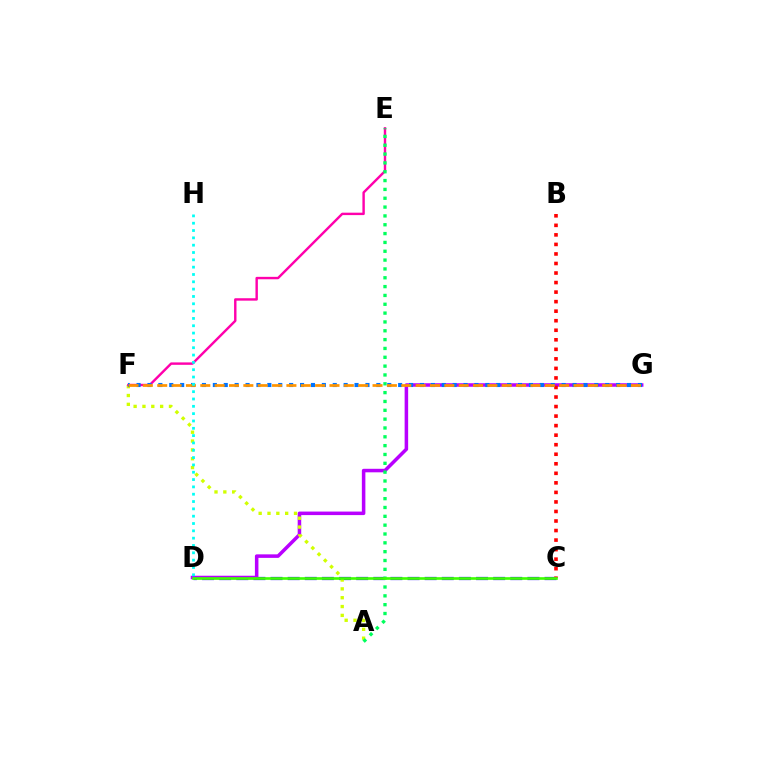{('C', 'D'): [{'color': '#2500ff', 'line_style': 'dashed', 'thickness': 2.33}, {'color': '#3dff00', 'line_style': 'solid', 'thickness': 1.92}], ('D', 'G'): [{'color': '#b900ff', 'line_style': 'solid', 'thickness': 2.54}], ('A', 'F'): [{'color': '#d1ff00', 'line_style': 'dotted', 'thickness': 2.4}], ('B', 'C'): [{'color': '#ff0000', 'line_style': 'dotted', 'thickness': 2.59}], ('E', 'F'): [{'color': '#ff00ac', 'line_style': 'solid', 'thickness': 1.74}], ('A', 'E'): [{'color': '#00ff5c', 'line_style': 'dotted', 'thickness': 2.4}], ('F', 'G'): [{'color': '#0074ff', 'line_style': 'dotted', 'thickness': 2.96}, {'color': '#ff9400', 'line_style': 'dashed', 'thickness': 1.95}], ('D', 'H'): [{'color': '#00fff6', 'line_style': 'dotted', 'thickness': 1.99}]}